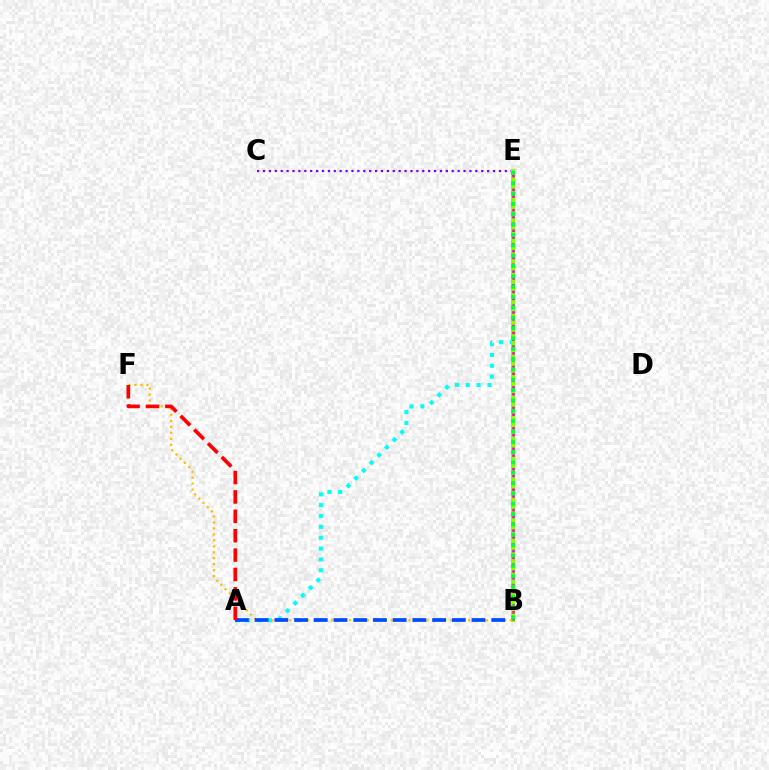{('B', 'F'): [{'color': '#ffbd00', 'line_style': 'dotted', 'thickness': 1.62}], ('C', 'E'): [{'color': '#7200ff', 'line_style': 'dotted', 'thickness': 1.6}], ('A', 'E'): [{'color': '#00fff6', 'line_style': 'dotted', 'thickness': 2.95}], ('A', 'B'): [{'color': '#004bff', 'line_style': 'dashed', 'thickness': 2.68}], ('B', 'E'): [{'color': '#84ff00', 'line_style': 'solid', 'thickness': 2.9}, {'color': '#ff00cf', 'line_style': 'dotted', 'thickness': 1.85}, {'color': '#00ff39', 'line_style': 'dotted', 'thickness': 2.81}], ('A', 'F'): [{'color': '#ff0000', 'line_style': 'dashed', 'thickness': 2.63}]}